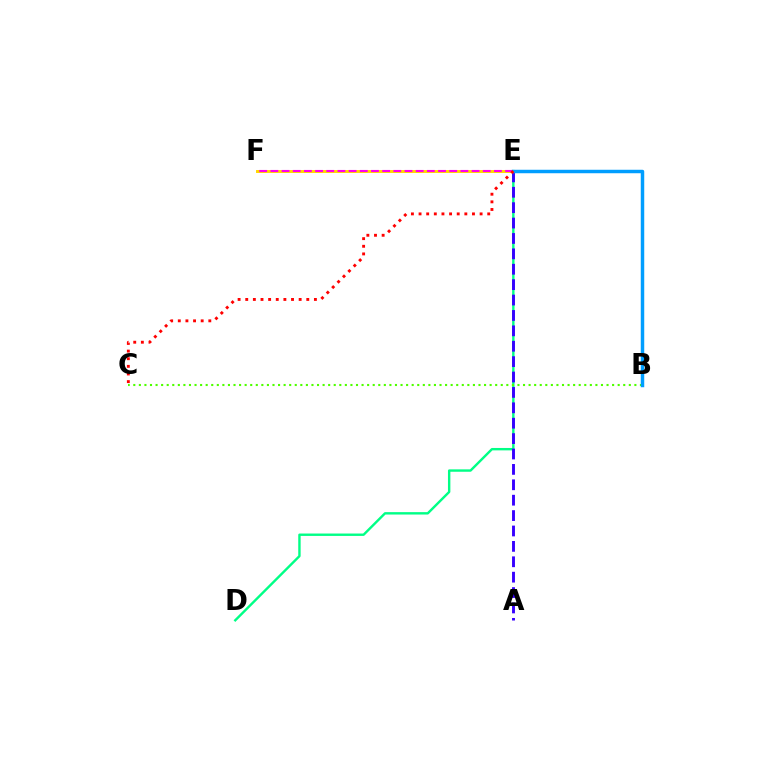{('D', 'E'): [{'color': '#00ff86', 'line_style': 'solid', 'thickness': 1.73}], ('A', 'E'): [{'color': '#3700ff', 'line_style': 'dashed', 'thickness': 2.09}], ('B', 'C'): [{'color': '#4fff00', 'line_style': 'dotted', 'thickness': 1.51}], ('E', 'F'): [{'color': '#ffd500', 'line_style': 'solid', 'thickness': 2.12}, {'color': '#ff00ed', 'line_style': 'dashed', 'thickness': 1.52}], ('B', 'E'): [{'color': '#009eff', 'line_style': 'solid', 'thickness': 2.5}], ('C', 'E'): [{'color': '#ff0000', 'line_style': 'dotted', 'thickness': 2.07}]}